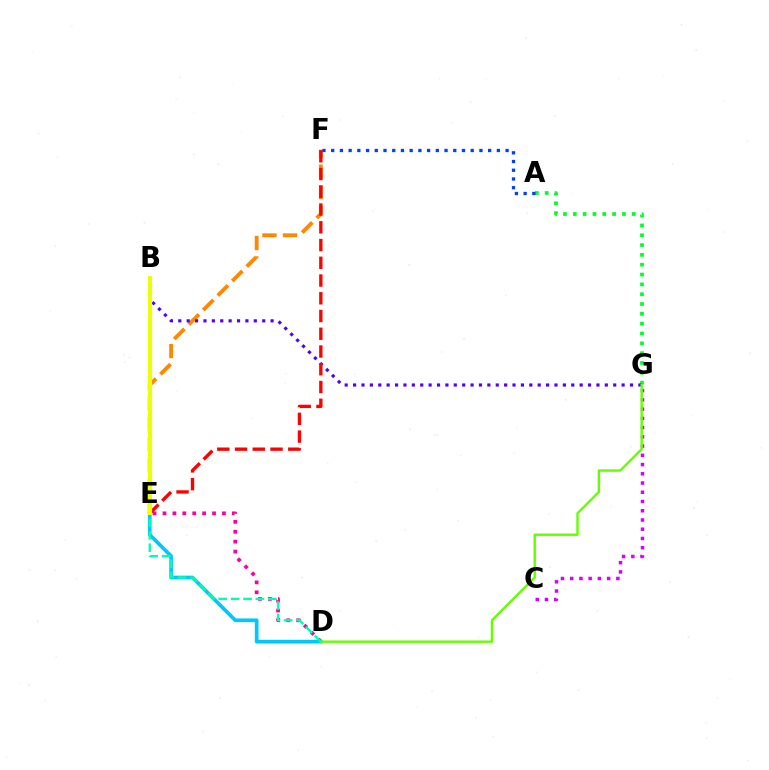{('E', 'F'): [{'color': '#ff8800', 'line_style': 'dashed', 'thickness': 2.78}, {'color': '#ff0000', 'line_style': 'dashed', 'thickness': 2.41}], ('D', 'E'): [{'color': '#ff00a0', 'line_style': 'dotted', 'thickness': 2.69}, {'color': '#00c7ff', 'line_style': 'solid', 'thickness': 2.67}, {'color': '#00ffaf', 'line_style': 'dashed', 'thickness': 1.69}], ('A', 'G'): [{'color': '#00ff27', 'line_style': 'dotted', 'thickness': 2.67}], ('B', 'G'): [{'color': '#4f00ff', 'line_style': 'dotted', 'thickness': 2.28}], ('A', 'F'): [{'color': '#003fff', 'line_style': 'dotted', 'thickness': 2.37}], ('C', 'G'): [{'color': '#d600ff', 'line_style': 'dotted', 'thickness': 2.51}], ('D', 'G'): [{'color': '#66ff00', 'line_style': 'solid', 'thickness': 1.74}], ('B', 'E'): [{'color': '#eeff00', 'line_style': 'solid', 'thickness': 2.97}]}